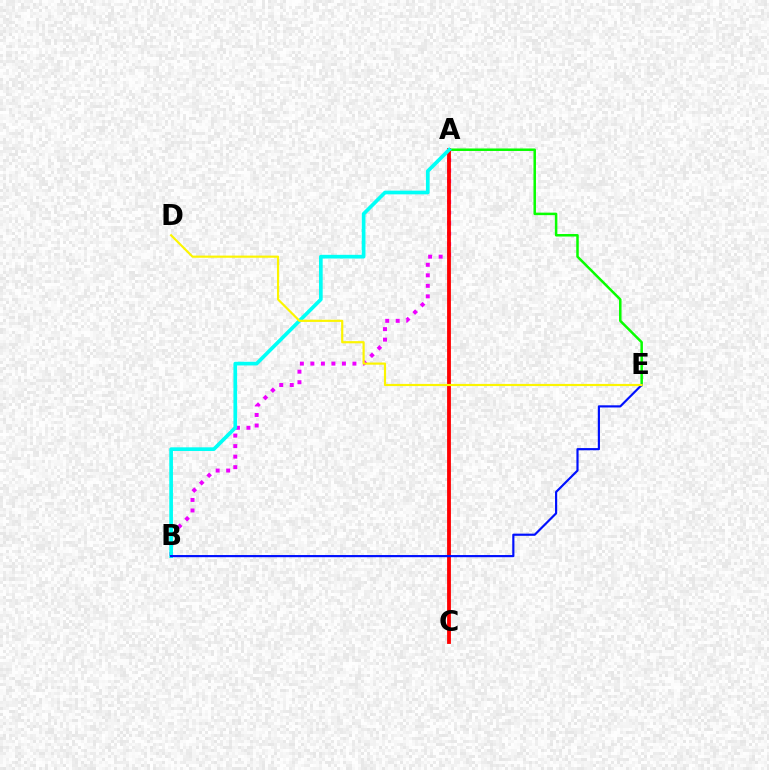{('A', 'E'): [{'color': '#08ff00', 'line_style': 'solid', 'thickness': 1.8}], ('A', 'B'): [{'color': '#ee00ff', 'line_style': 'dotted', 'thickness': 2.85}, {'color': '#00fff6', 'line_style': 'solid', 'thickness': 2.66}], ('A', 'C'): [{'color': '#ff0000', 'line_style': 'solid', 'thickness': 2.75}], ('B', 'E'): [{'color': '#0010ff', 'line_style': 'solid', 'thickness': 1.56}], ('D', 'E'): [{'color': '#fcf500', 'line_style': 'solid', 'thickness': 1.56}]}